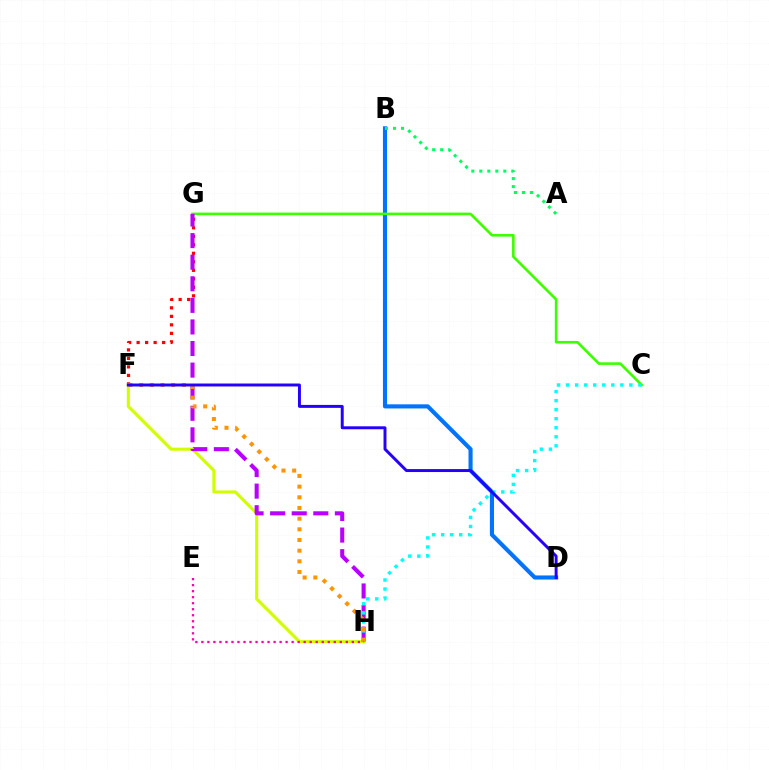{('F', 'G'): [{'color': '#ff0000', 'line_style': 'dotted', 'thickness': 2.31}], ('F', 'H'): [{'color': '#d1ff00', 'line_style': 'solid', 'thickness': 2.22}, {'color': '#ff9400', 'line_style': 'dotted', 'thickness': 2.9}], ('B', 'D'): [{'color': '#0074ff', 'line_style': 'solid', 'thickness': 2.96}], ('C', 'G'): [{'color': '#3dff00', 'line_style': 'solid', 'thickness': 1.88}], ('G', 'H'): [{'color': '#b900ff', 'line_style': 'dashed', 'thickness': 2.93}], ('C', 'H'): [{'color': '#00fff6', 'line_style': 'dotted', 'thickness': 2.46}], ('A', 'B'): [{'color': '#00ff5c', 'line_style': 'dotted', 'thickness': 2.17}], ('E', 'H'): [{'color': '#ff00ac', 'line_style': 'dotted', 'thickness': 1.64}], ('D', 'F'): [{'color': '#2500ff', 'line_style': 'solid', 'thickness': 2.12}]}